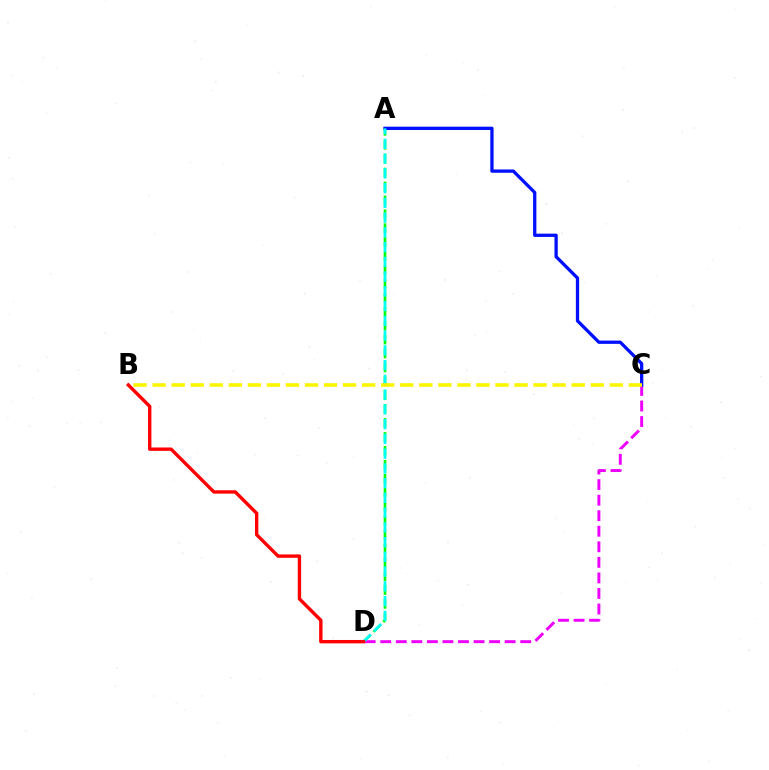{('A', 'D'): [{'color': '#08ff00', 'line_style': 'dashed', 'thickness': 1.89}, {'color': '#00fff6', 'line_style': 'dashed', 'thickness': 2.0}], ('C', 'D'): [{'color': '#ee00ff', 'line_style': 'dashed', 'thickness': 2.11}], ('A', 'C'): [{'color': '#0010ff', 'line_style': 'solid', 'thickness': 2.37}], ('B', 'C'): [{'color': '#fcf500', 'line_style': 'dashed', 'thickness': 2.59}], ('B', 'D'): [{'color': '#ff0000', 'line_style': 'solid', 'thickness': 2.44}]}